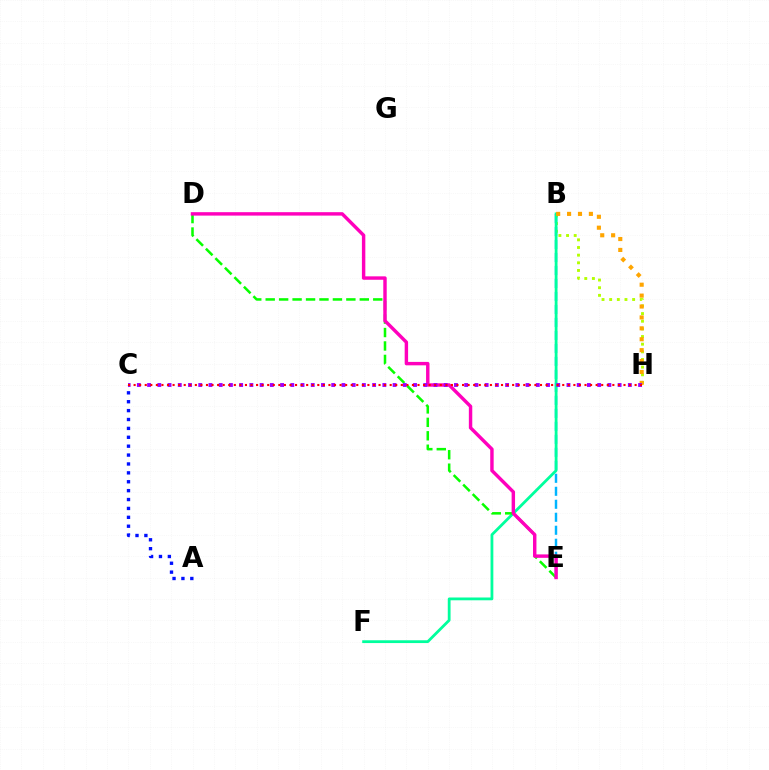{('B', 'E'): [{'color': '#00b5ff', 'line_style': 'dashed', 'thickness': 1.76}], ('B', 'H'): [{'color': '#b3ff00', 'line_style': 'dotted', 'thickness': 2.08}, {'color': '#ffa500', 'line_style': 'dotted', 'thickness': 2.96}], ('B', 'F'): [{'color': '#00ff9d', 'line_style': 'solid', 'thickness': 2.01}], ('D', 'E'): [{'color': '#08ff00', 'line_style': 'dashed', 'thickness': 1.83}, {'color': '#ff00bd', 'line_style': 'solid', 'thickness': 2.47}], ('A', 'C'): [{'color': '#0010ff', 'line_style': 'dotted', 'thickness': 2.42}], ('C', 'H'): [{'color': '#9b00ff', 'line_style': 'dotted', 'thickness': 2.78}, {'color': '#ff0000', 'line_style': 'dotted', 'thickness': 1.51}]}